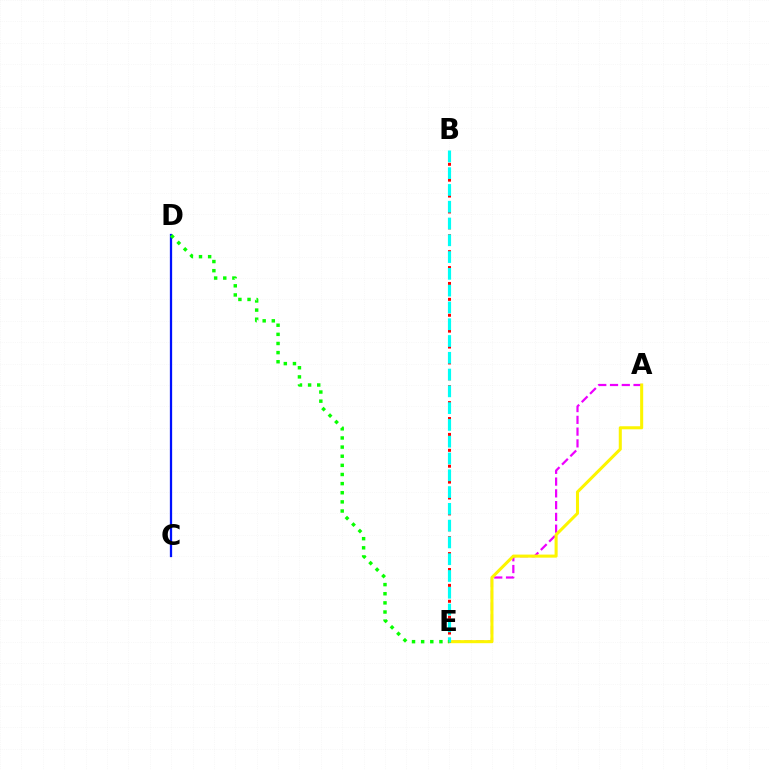{('A', 'E'): [{'color': '#ee00ff', 'line_style': 'dashed', 'thickness': 1.6}, {'color': '#fcf500', 'line_style': 'solid', 'thickness': 2.2}], ('B', 'E'): [{'color': '#ff0000', 'line_style': 'dotted', 'thickness': 2.16}, {'color': '#00fff6', 'line_style': 'dashed', 'thickness': 2.28}], ('C', 'D'): [{'color': '#0010ff', 'line_style': 'solid', 'thickness': 1.64}], ('D', 'E'): [{'color': '#08ff00', 'line_style': 'dotted', 'thickness': 2.48}]}